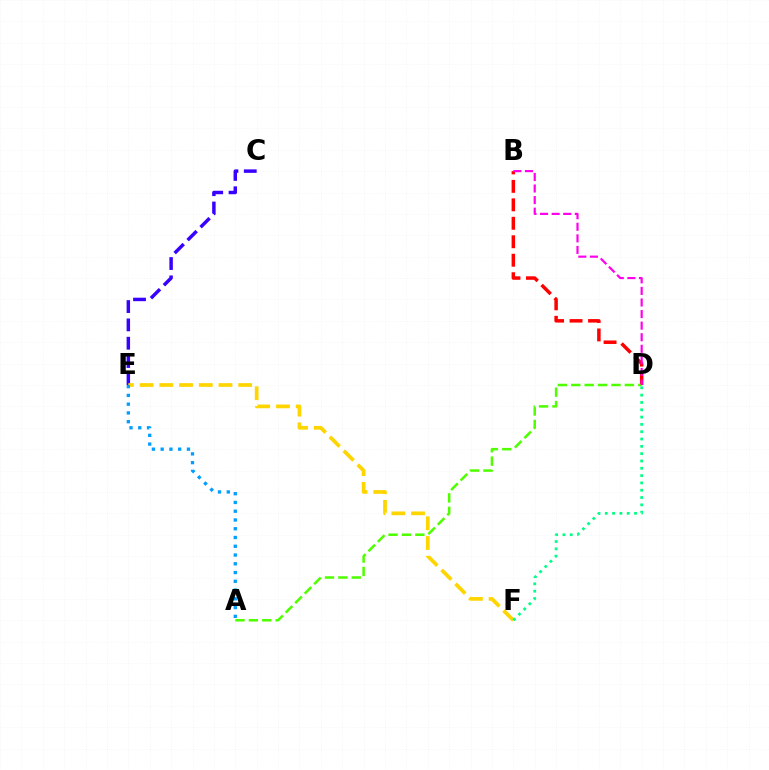{('B', 'D'): [{'color': '#ff0000', 'line_style': 'dashed', 'thickness': 2.51}, {'color': '#ff00ed', 'line_style': 'dashed', 'thickness': 1.57}], ('C', 'E'): [{'color': '#3700ff', 'line_style': 'dashed', 'thickness': 2.49}], ('E', 'F'): [{'color': '#ffd500', 'line_style': 'dashed', 'thickness': 2.68}], ('A', 'D'): [{'color': '#4fff00', 'line_style': 'dashed', 'thickness': 1.82}], ('A', 'E'): [{'color': '#009eff', 'line_style': 'dotted', 'thickness': 2.38}], ('D', 'F'): [{'color': '#00ff86', 'line_style': 'dotted', 'thickness': 1.99}]}